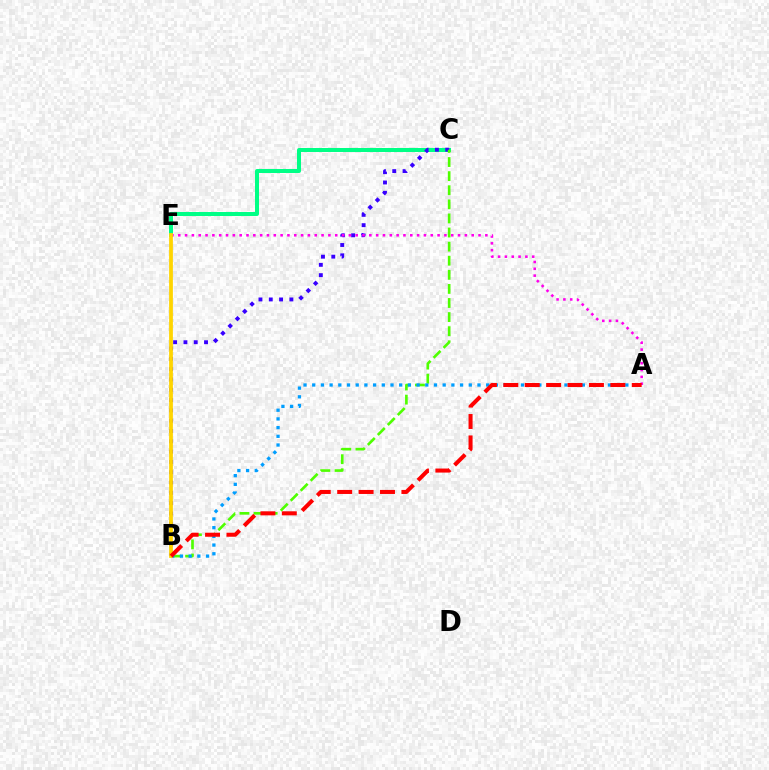{('C', 'E'): [{'color': '#00ff86', 'line_style': 'solid', 'thickness': 2.89}], ('B', 'C'): [{'color': '#3700ff', 'line_style': 'dotted', 'thickness': 2.8}, {'color': '#4fff00', 'line_style': 'dashed', 'thickness': 1.91}], ('A', 'E'): [{'color': '#ff00ed', 'line_style': 'dotted', 'thickness': 1.85}], ('A', 'B'): [{'color': '#009eff', 'line_style': 'dotted', 'thickness': 2.36}, {'color': '#ff0000', 'line_style': 'dashed', 'thickness': 2.91}], ('B', 'E'): [{'color': '#ffd500', 'line_style': 'solid', 'thickness': 2.71}]}